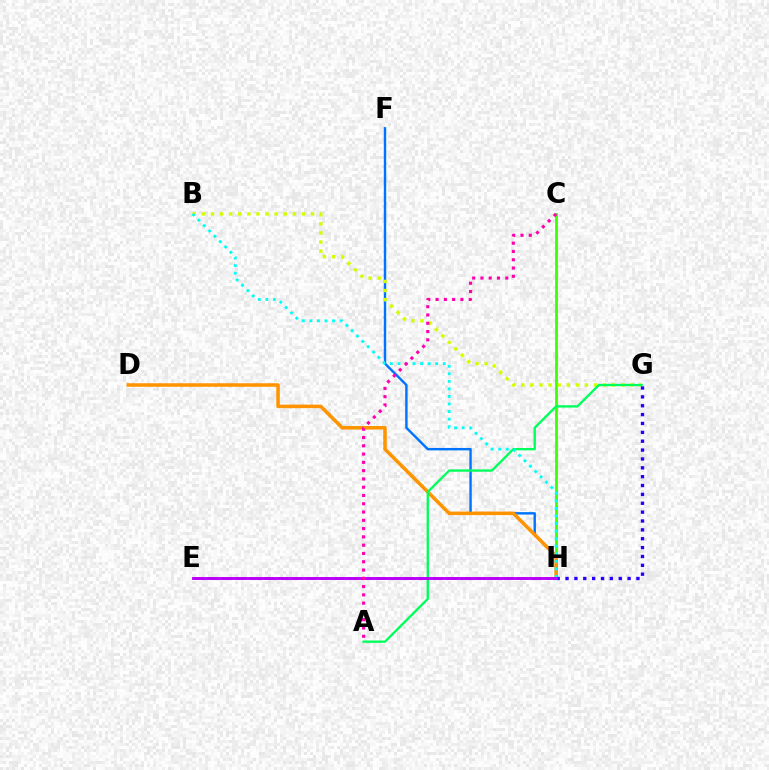{('C', 'H'): [{'color': '#3dff00', 'line_style': 'solid', 'thickness': 1.99}], ('F', 'H'): [{'color': '#0074ff', 'line_style': 'solid', 'thickness': 1.74}], ('D', 'H'): [{'color': '#ff9400', 'line_style': 'solid', 'thickness': 2.55}], ('B', 'G'): [{'color': '#d1ff00', 'line_style': 'dotted', 'thickness': 2.47}], ('A', 'G'): [{'color': '#00ff5c', 'line_style': 'solid', 'thickness': 1.68}], ('G', 'H'): [{'color': '#2500ff', 'line_style': 'dotted', 'thickness': 2.41}], ('B', 'H'): [{'color': '#00fff6', 'line_style': 'dotted', 'thickness': 2.05}], ('E', 'H'): [{'color': '#ff0000', 'line_style': 'dashed', 'thickness': 1.91}, {'color': '#b900ff', 'line_style': 'solid', 'thickness': 2.07}], ('A', 'C'): [{'color': '#ff00ac', 'line_style': 'dotted', 'thickness': 2.25}]}